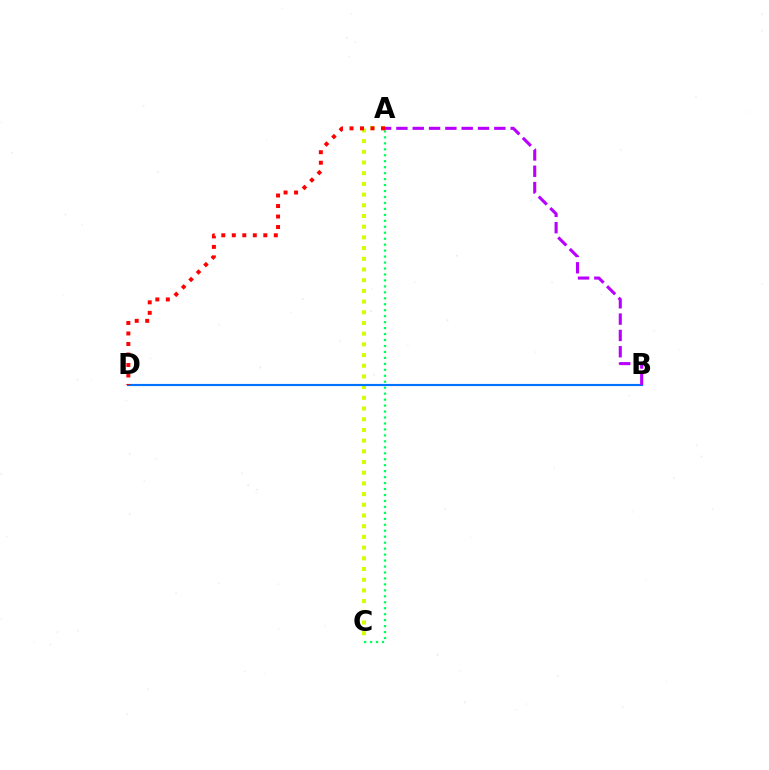{('A', 'C'): [{'color': '#d1ff00', 'line_style': 'dotted', 'thickness': 2.91}, {'color': '#00ff5c', 'line_style': 'dotted', 'thickness': 1.62}], ('B', 'D'): [{'color': '#0074ff', 'line_style': 'solid', 'thickness': 1.56}], ('A', 'D'): [{'color': '#ff0000', 'line_style': 'dotted', 'thickness': 2.85}], ('A', 'B'): [{'color': '#b900ff', 'line_style': 'dashed', 'thickness': 2.22}]}